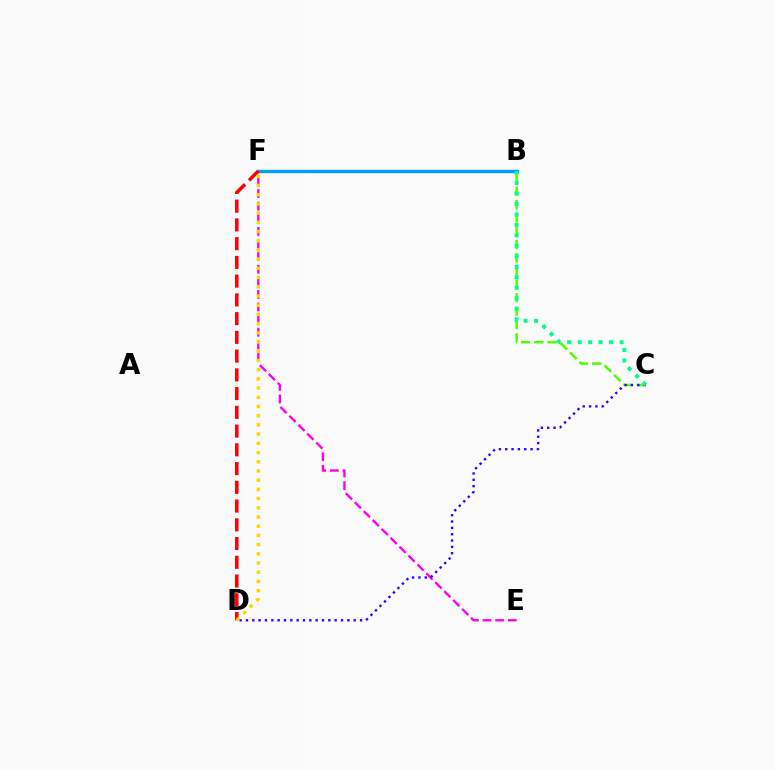{('B', 'F'): [{'color': '#009eff', 'line_style': 'solid', 'thickness': 2.45}], ('B', 'C'): [{'color': '#4fff00', 'line_style': 'dashed', 'thickness': 1.81}, {'color': '#00ff86', 'line_style': 'dotted', 'thickness': 2.85}], ('E', 'F'): [{'color': '#ff00ed', 'line_style': 'dashed', 'thickness': 1.71}], ('D', 'F'): [{'color': '#ff0000', 'line_style': 'dashed', 'thickness': 2.55}, {'color': '#ffd500', 'line_style': 'dotted', 'thickness': 2.5}], ('C', 'D'): [{'color': '#3700ff', 'line_style': 'dotted', 'thickness': 1.72}]}